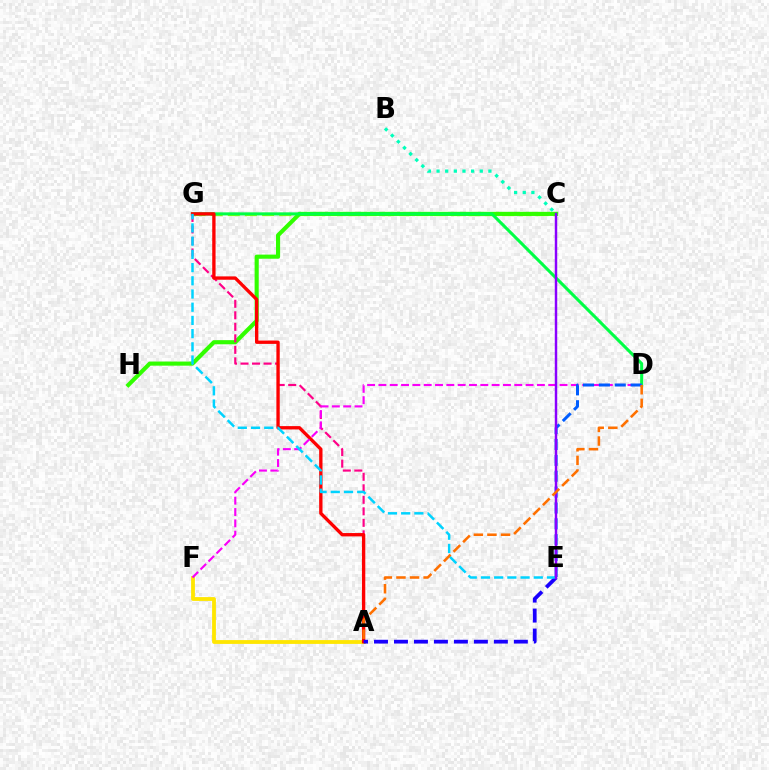{('C', 'G'): [{'color': '#a2ff00', 'line_style': 'dashed', 'thickness': 2.33}], ('C', 'H'): [{'color': '#31ff00', 'line_style': 'solid', 'thickness': 2.96}], ('D', 'G'): [{'color': '#00ff45', 'line_style': 'solid', 'thickness': 2.2}], ('A', 'G'): [{'color': '#ff0088', 'line_style': 'dashed', 'thickness': 1.56}, {'color': '#ff0000', 'line_style': 'solid', 'thickness': 2.4}], ('A', 'F'): [{'color': '#ffe600', 'line_style': 'solid', 'thickness': 2.74}], ('D', 'F'): [{'color': '#fa00f9', 'line_style': 'dashed', 'thickness': 1.54}], ('A', 'E'): [{'color': '#1900ff', 'line_style': 'dashed', 'thickness': 2.71}], ('D', 'E'): [{'color': '#005dff', 'line_style': 'dashed', 'thickness': 2.16}], ('E', 'G'): [{'color': '#00d3ff', 'line_style': 'dashed', 'thickness': 1.79}], ('B', 'C'): [{'color': '#00ffbb', 'line_style': 'dotted', 'thickness': 2.35}], ('C', 'E'): [{'color': '#8a00ff', 'line_style': 'solid', 'thickness': 1.77}], ('A', 'D'): [{'color': '#ff7000', 'line_style': 'dashed', 'thickness': 1.85}]}